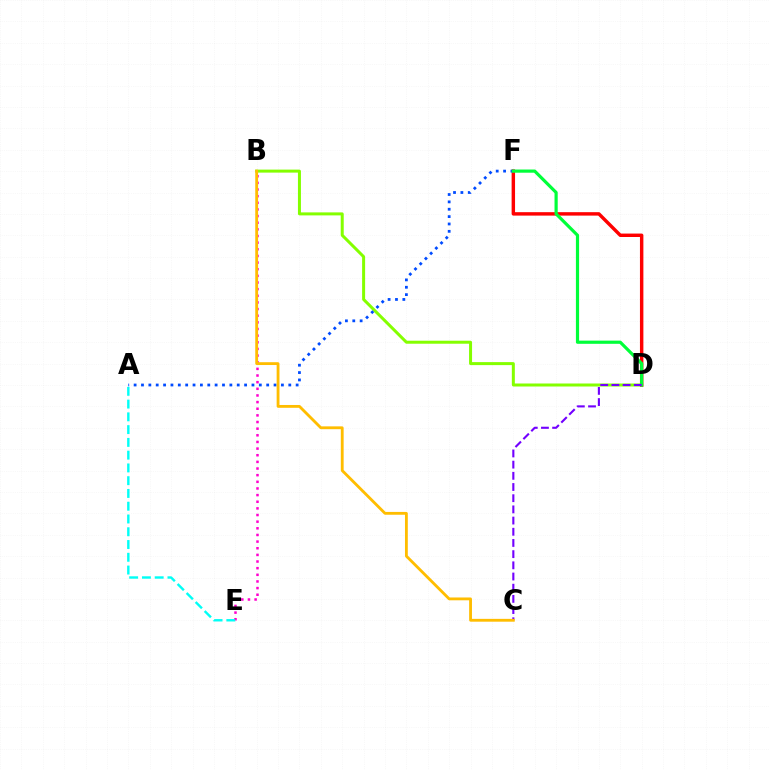{('B', 'E'): [{'color': '#ff00cf', 'line_style': 'dotted', 'thickness': 1.8}], ('B', 'D'): [{'color': '#84ff00', 'line_style': 'solid', 'thickness': 2.16}], ('D', 'F'): [{'color': '#ff0000', 'line_style': 'solid', 'thickness': 2.47}, {'color': '#00ff39', 'line_style': 'solid', 'thickness': 2.29}], ('A', 'F'): [{'color': '#004bff', 'line_style': 'dotted', 'thickness': 2.0}], ('A', 'E'): [{'color': '#00fff6', 'line_style': 'dashed', 'thickness': 1.73}], ('C', 'D'): [{'color': '#7200ff', 'line_style': 'dashed', 'thickness': 1.52}], ('B', 'C'): [{'color': '#ffbd00', 'line_style': 'solid', 'thickness': 2.04}]}